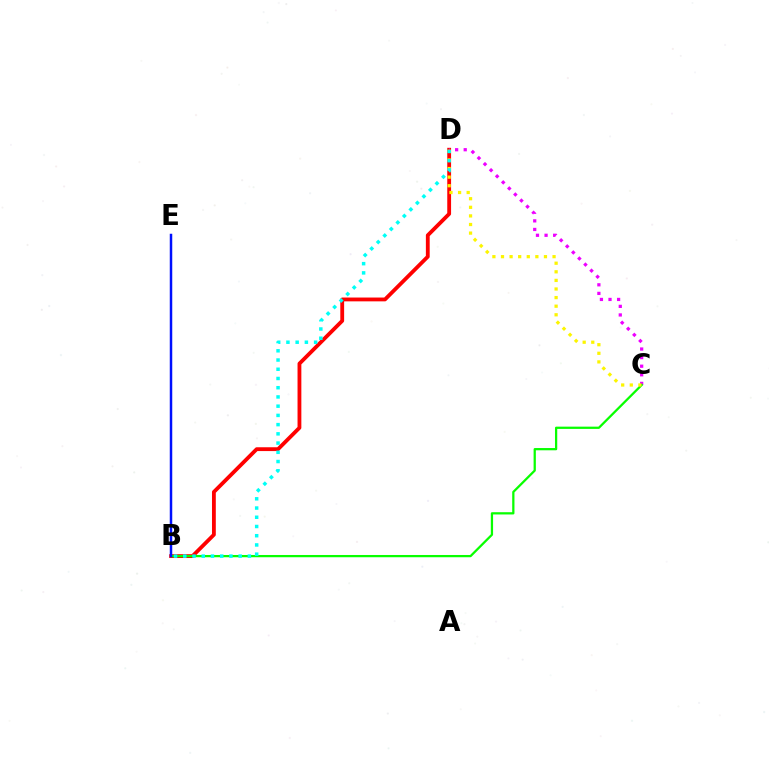{('B', 'D'): [{'color': '#ff0000', 'line_style': 'solid', 'thickness': 2.75}, {'color': '#00fff6', 'line_style': 'dotted', 'thickness': 2.51}], ('C', 'D'): [{'color': '#ee00ff', 'line_style': 'dotted', 'thickness': 2.33}, {'color': '#fcf500', 'line_style': 'dotted', 'thickness': 2.34}], ('B', 'C'): [{'color': '#08ff00', 'line_style': 'solid', 'thickness': 1.62}], ('B', 'E'): [{'color': '#0010ff', 'line_style': 'solid', 'thickness': 1.79}]}